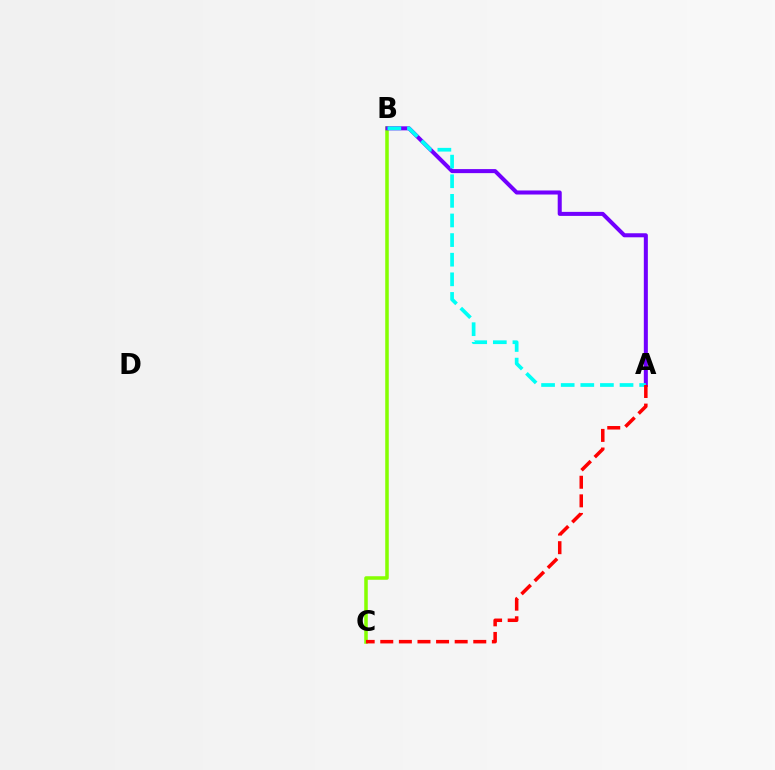{('B', 'C'): [{'color': '#84ff00', 'line_style': 'solid', 'thickness': 2.54}], ('A', 'B'): [{'color': '#7200ff', 'line_style': 'solid', 'thickness': 2.91}, {'color': '#00fff6', 'line_style': 'dashed', 'thickness': 2.66}], ('A', 'C'): [{'color': '#ff0000', 'line_style': 'dashed', 'thickness': 2.53}]}